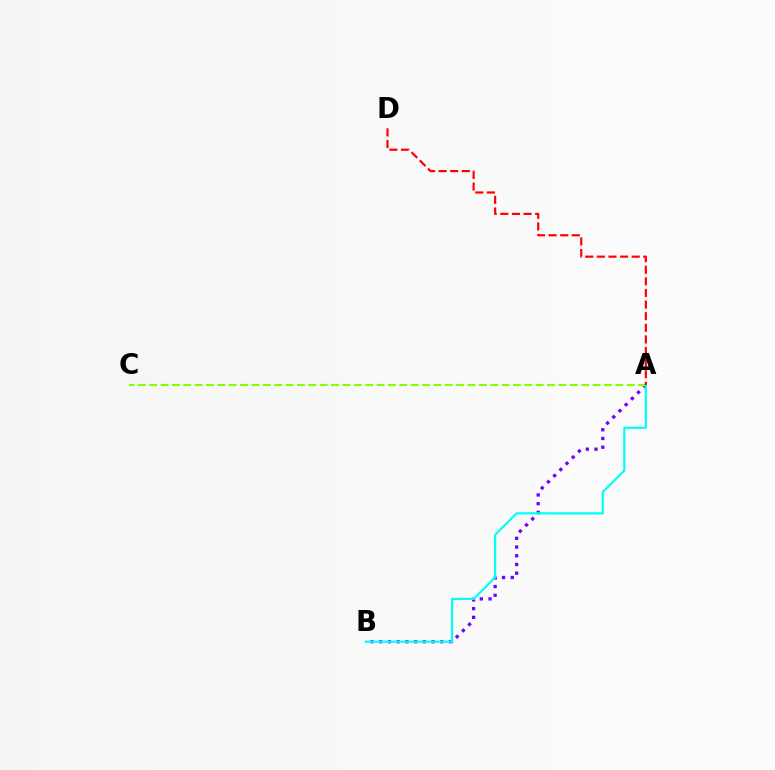{('A', 'B'): [{'color': '#7200ff', 'line_style': 'dotted', 'thickness': 2.37}, {'color': '#00fff6', 'line_style': 'solid', 'thickness': 1.57}], ('A', 'C'): [{'color': '#84ff00', 'line_style': 'dashed', 'thickness': 1.54}], ('A', 'D'): [{'color': '#ff0000', 'line_style': 'dashed', 'thickness': 1.58}]}